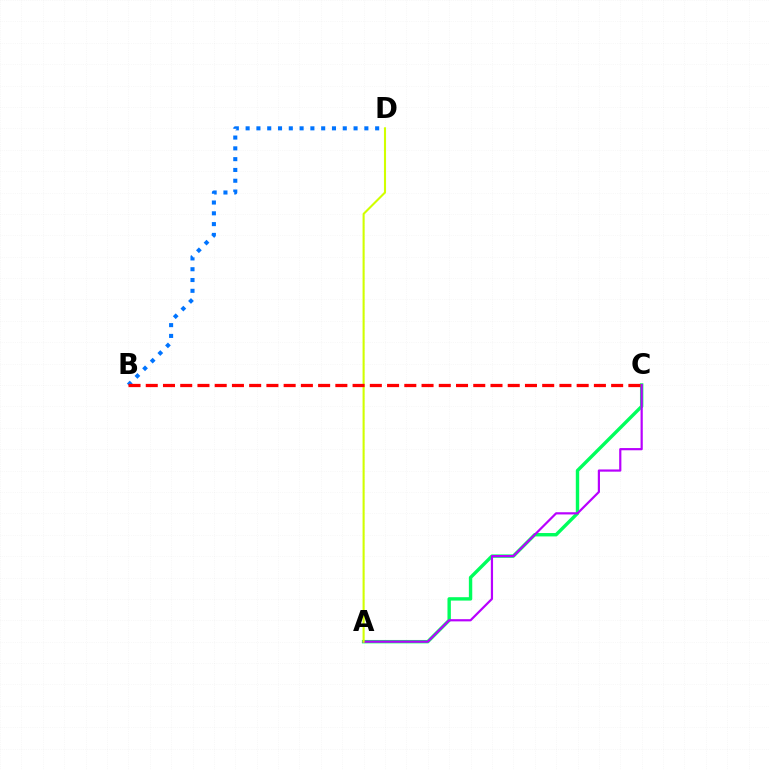{('A', 'C'): [{'color': '#00ff5c', 'line_style': 'solid', 'thickness': 2.44}, {'color': '#b900ff', 'line_style': 'solid', 'thickness': 1.59}], ('B', 'D'): [{'color': '#0074ff', 'line_style': 'dotted', 'thickness': 2.93}], ('A', 'D'): [{'color': '#d1ff00', 'line_style': 'solid', 'thickness': 1.51}], ('B', 'C'): [{'color': '#ff0000', 'line_style': 'dashed', 'thickness': 2.34}]}